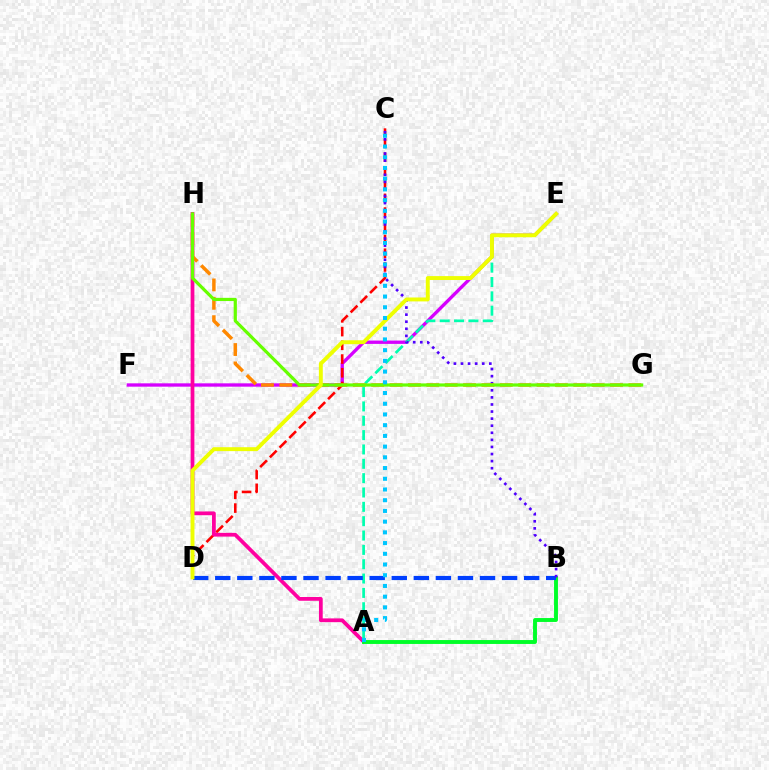{('E', 'F'): [{'color': '#d600ff', 'line_style': 'solid', 'thickness': 2.4}], ('C', 'D'): [{'color': '#ff0000', 'line_style': 'dashed', 'thickness': 1.86}], ('A', 'E'): [{'color': '#00ffaf', 'line_style': 'dashed', 'thickness': 1.95}], ('A', 'H'): [{'color': '#ff00a0', 'line_style': 'solid', 'thickness': 2.71}], ('A', 'B'): [{'color': '#00ff27', 'line_style': 'solid', 'thickness': 2.81}], ('B', 'D'): [{'color': '#003fff', 'line_style': 'dashed', 'thickness': 3.0}], ('B', 'C'): [{'color': '#4f00ff', 'line_style': 'dotted', 'thickness': 1.92}], ('G', 'H'): [{'color': '#ff8800', 'line_style': 'dashed', 'thickness': 2.5}, {'color': '#66ff00', 'line_style': 'solid', 'thickness': 2.3}], ('D', 'E'): [{'color': '#eeff00', 'line_style': 'solid', 'thickness': 2.82}], ('A', 'C'): [{'color': '#00c7ff', 'line_style': 'dotted', 'thickness': 2.91}]}